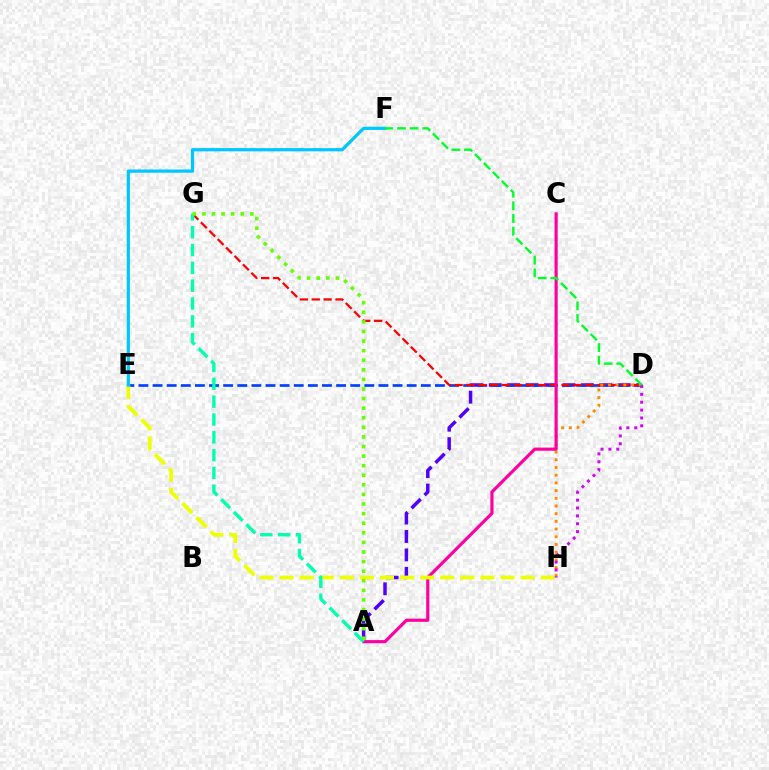{('A', 'D'): [{'color': '#4f00ff', 'line_style': 'dashed', 'thickness': 2.5}], ('D', 'E'): [{'color': '#003fff', 'line_style': 'dashed', 'thickness': 1.92}], ('D', 'G'): [{'color': '#ff0000', 'line_style': 'dashed', 'thickness': 1.61}], ('D', 'H'): [{'color': '#ff8800', 'line_style': 'dotted', 'thickness': 2.09}, {'color': '#d600ff', 'line_style': 'dotted', 'thickness': 2.14}], ('A', 'C'): [{'color': '#ff00a0', 'line_style': 'solid', 'thickness': 2.28}], ('E', 'H'): [{'color': '#eeff00', 'line_style': 'dashed', 'thickness': 2.73}], ('A', 'G'): [{'color': '#00ffaf', 'line_style': 'dashed', 'thickness': 2.42}, {'color': '#66ff00', 'line_style': 'dotted', 'thickness': 2.6}], ('E', 'F'): [{'color': '#00c7ff', 'line_style': 'solid', 'thickness': 2.32}], ('D', 'F'): [{'color': '#00ff27', 'line_style': 'dashed', 'thickness': 1.72}]}